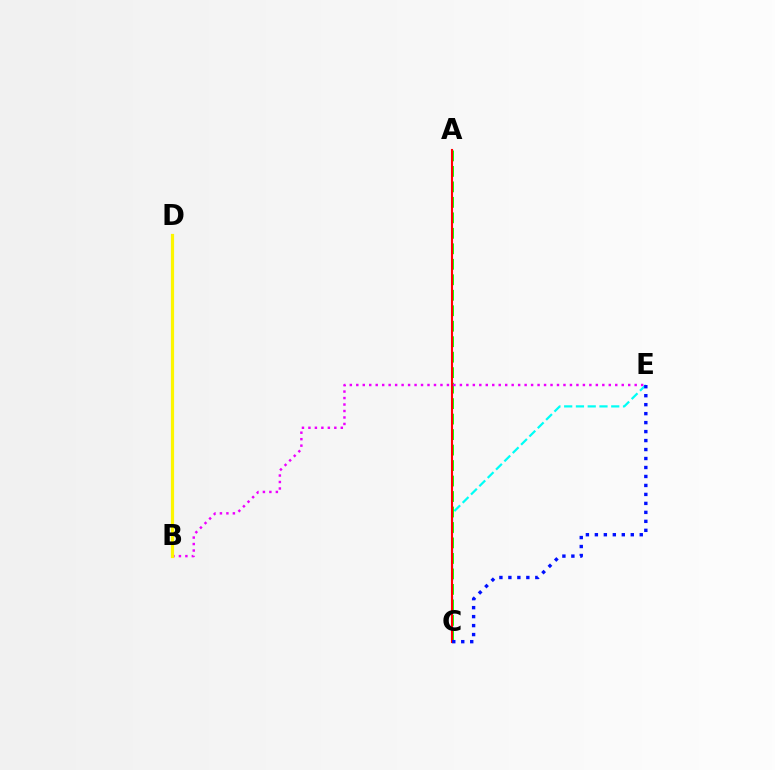{('C', 'E'): [{'color': '#00fff6', 'line_style': 'dashed', 'thickness': 1.6}, {'color': '#0010ff', 'line_style': 'dotted', 'thickness': 2.44}], ('A', 'C'): [{'color': '#08ff00', 'line_style': 'dashed', 'thickness': 2.1}, {'color': '#ff0000', 'line_style': 'solid', 'thickness': 1.51}], ('B', 'E'): [{'color': '#ee00ff', 'line_style': 'dotted', 'thickness': 1.76}], ('B', 'D'): [{'color': '#fcf500', 'line_style': 'solid', 'thickness': 2.31}]}